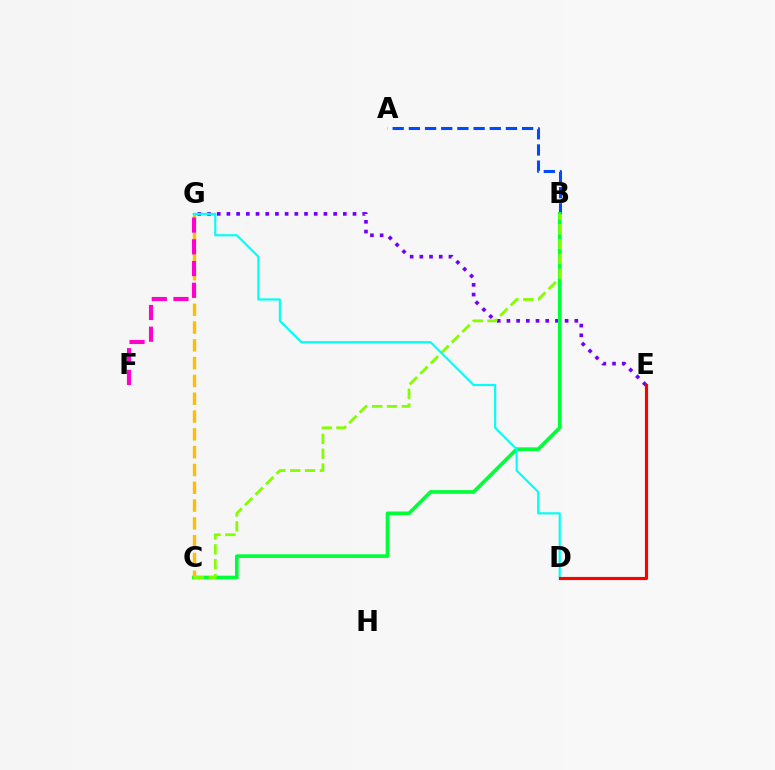{('E', 'G'): [{'color': '#7200ff', 'line_style': 'dotted', 'thickness': 2.64}], ('A', 'B'): [{'color': '#004bff', 'line_style': 'dashed', 'thickness': 2.2}], ('B', 'C'): [{'color': '#00ff39', 'line_style': 'solid', 'thickness': 2.62}, {'color': '#84ff00', 'line_style': 'dashed', 'thickness': 2.02}], ('C', 'G'): [{'color': '#ffbd00', 'line_style': 'dashed', 'thickness': 2.42}], ('D', 'G'): [{'color': '#00fff6', 'line_style': 'solid', 'thickness': 1.55}], ('F', 'G'): [{'color': '#ff00cf', 'line_style': 'dashed', 'thickness': 2.95}], ('D', 'E'): [{'color': '#ff0000', 'line_style': 'solid', 'thickness': 2.27}]}